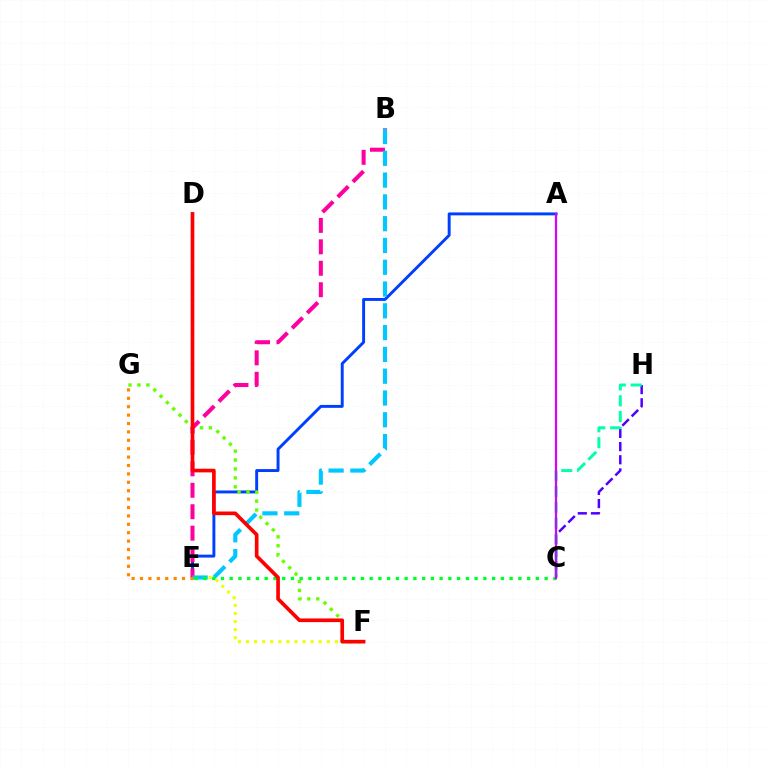{('A', 'E'): [{'color': '#003fff', 'line_style': 'solid', 'thickness': 2.11}], ('E', 'F'): [{'color': '#eeff00', 'line_style': 'dotted', 'thickness': 2.2}], ('F', 'G'): [{'color': '#66ff00', 'line_style': 'dotted', 'thickness': 2.42}], ('C', 'H'): [{'color': '#4f00ff', 'line_style': 'dashed', 'thickness': 1.79}, {'color': '#00ffaf', 'line_style': 'dashed', 'thickness': 2.15}], ('B', 'E'): [{'color': '#ff00a0', 'line_style': 'dashed', 'thickness': 2.91}, {'color': '#00c7ff', 'line_style': 'dashed', 'thickness': 2.96}], ('C', 'E'): [{'color': '#00ff27', 'line_style': 'dotted', 'thickness': 2.38}], ('D', 'F'): [{'color': '#ff0000', 'line_style': 'solid', 'thickness': 2.64}], ('E', 'G'): [{'color': '#ff8800', 'line_style': 'dotted', 'thickness': 2.28}], ('A', 'C'): [{'color': '#d600ff', 'line_style': 'solid', 'thickness': 1.59}]}